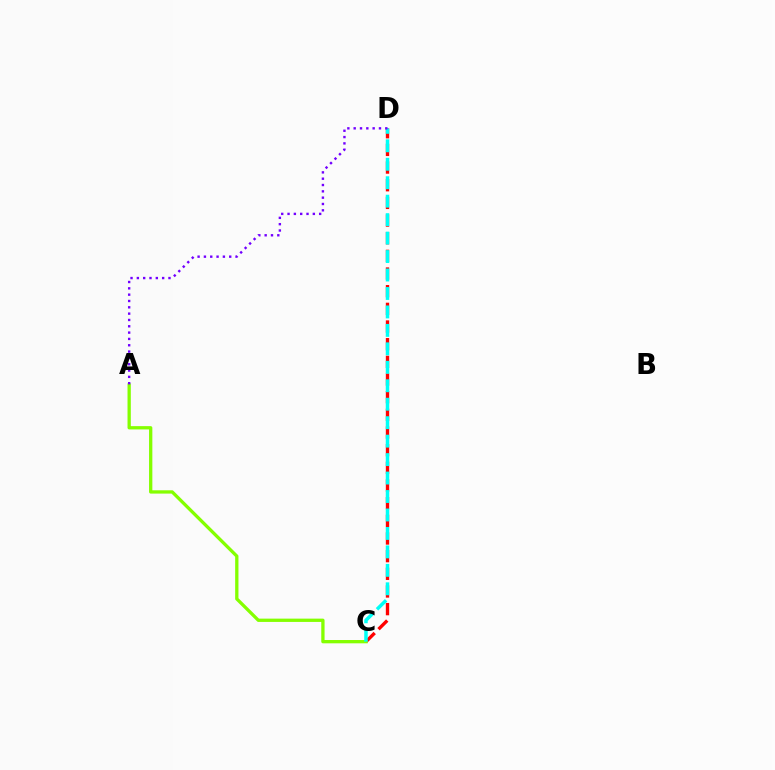{('C', 'D'): [{'color': '#ff0000', 'line_style': 'dashed', 'thickness': 2.4}, {'color': '#00fff6', 'line_style': 'dashed', 'thickness': 2.51}], ('A', 'C'): [{'color': '#84ff00', 'line_style': 'solid', 'thickness': 2.37}], ('A', 'D'): [{'color': '#7200ff', 'line_style': 'dotted', 'thickness': 1.72}]}